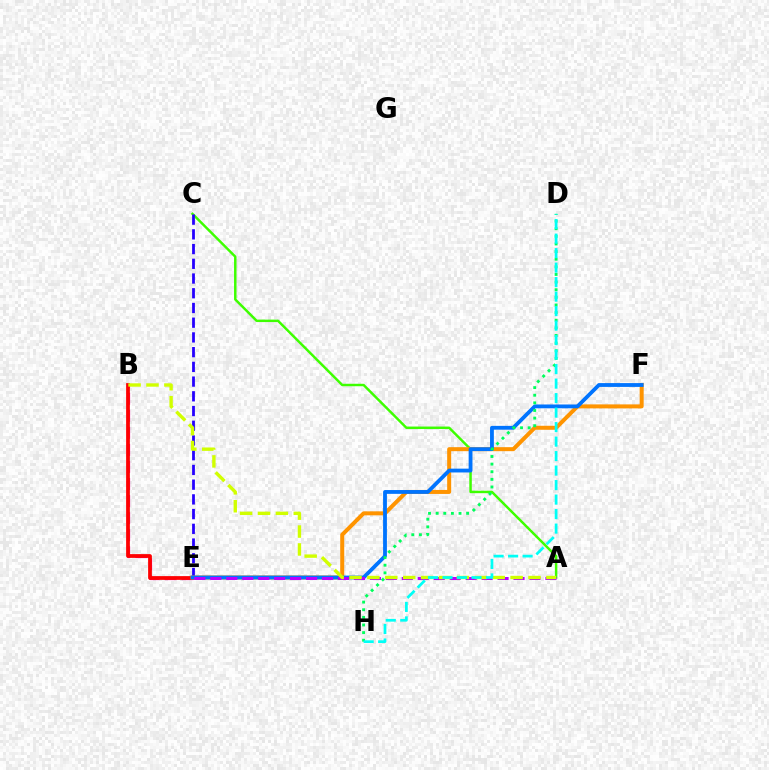{('B', 'E'): [{'color': '#ff00ac', 'line_style': 'dashed', 'thickness': 2.32}, {'color': '#ff0000', 'line_style': 'solid', 'thickness': 2.7}], ('A', 'C'): [{'color': '#3dff00', 'line_style': 'solid', 'thickness': 1.77}], ('C', 'E'): [{'color': '#2500ff', 'line_style': 'dashed', 'thickness': 2.0}], ('E', 'F'): [{'color': '#ff9400', 'line_style': 'solid', 'thickness': 2.88}, {'color': '#0074ff', 'line_style': 'solid', 'thickness': 2.75}], ('A', 'E'): [{'color': '#b900ff', 'line_style': 'dashed', 'thickness': 2.17}], ('D', 'H'): [{'color': '#00ff5c', 'line_style': 'dotted', 'thickness': 2.07}, {'color': '#00fff6', 'line_style': 'dashed', 'thickness': 1.97}], ('A', 'B'): [{'color': '#d1ff00', 'line_style': 'dashed', 'thickness': 2.43}]}